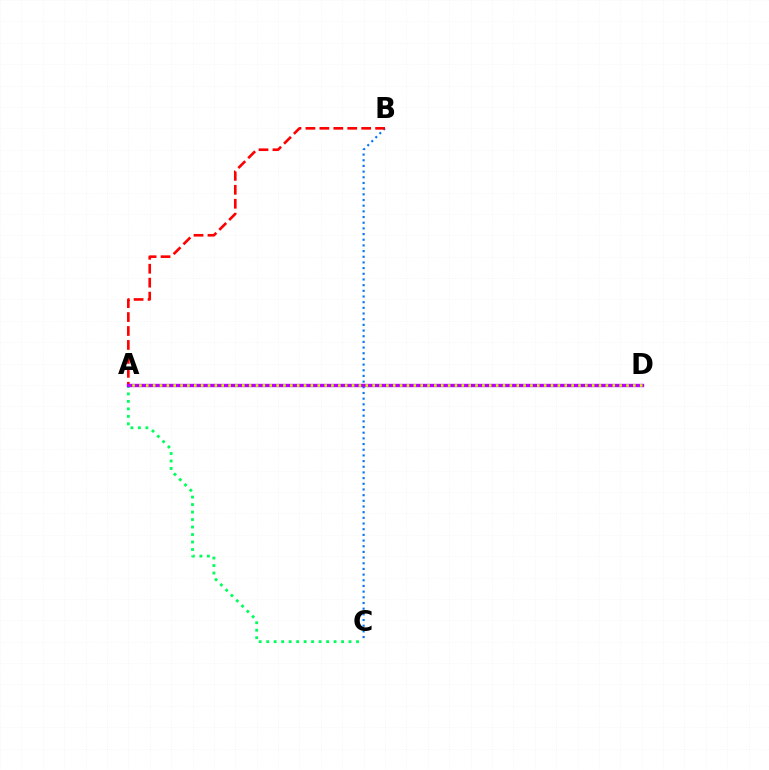{('A', 'C'): [{'color': '#00ff5c', 'line_style': 'dotted', 'thickness': 2.03}], ('B', 'C'): [{'color': '#0074ff', 'line_style': 'dotted', 'thickness': 1.54}], ('A', 'B'): [{'color': '#ff0000', 'line_style': 'dashed', 'thickness': 1.89}], ('A', 'D'): [{'color': '#b900ff', 'line_style': 'solid', 'thickness': 2.43}, {'color': '#d1ff00', 'line_style': 'dotted', 'thickness': 1.86}]}